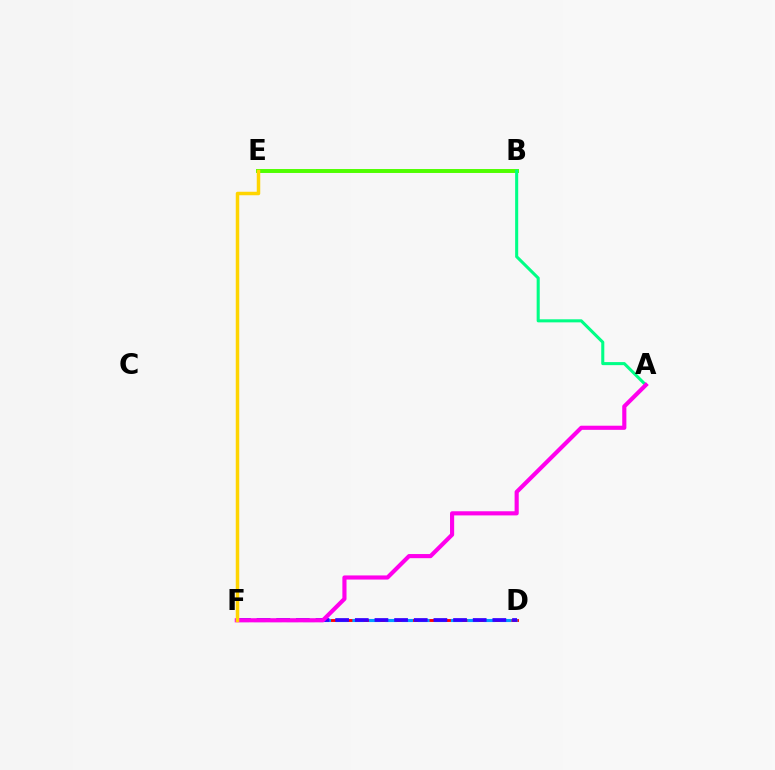{('D', 'F'): [{'color': '#ff0000', 'line_style': 'solid', 'thickness': 2.07}, {'color': '#009eff', 'line_style': 'dashed', 'thickness': 2.23}, {'color': '#3700ff', 'line_style': 'dashed', 'thickness': 2.67}], ('B', 'E'): [{'color': '#4fff00', 'line_style': 'solid', 'thickness': 2.84}], ('A', 'B'): [{'color': '#00ff86', 'line_style': 'solid', 'thickness': 2.2}], ('A', 'F'): [{'color': '#ff00ed', 'line_style': 'solid', 'thickness': 2.98}], ('E', 'F'): [{'color': '#ffd500', 'line_style': 'solid', 'thickness': 2.52}]}